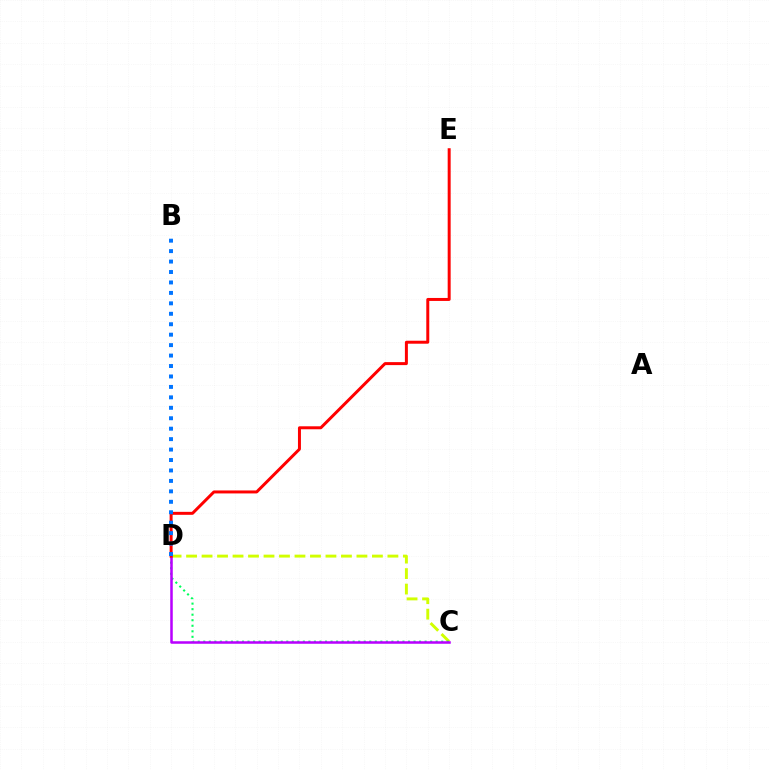{('C', 'D'): [{'color': '#d1ff00', 'line_style': 'dashed', 'thickness': 2.1}, {'color': '#00ff5c', 'line_style': 'dotted', 'thickness': 1.5}, {'color': '#b900ff', 'line_style': 'solid', 'thickness': 1.82}], ('D', 'E'): [{'color': '#ff0000', 'line_style': 'solid', 'thickness': 2.14}], ('B', 'D'): [{'color': '#0074ff', 'line_style': 'dotted', 'thickness': 2.84}]}